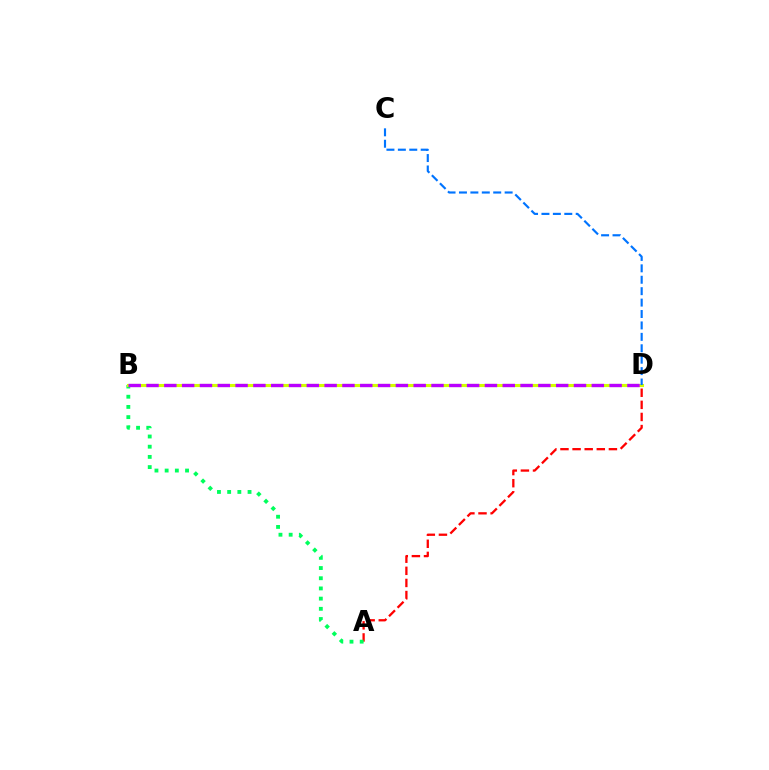{('A', 'D'): [{'color': '#ff0000', 'line_style': 'dashed', 'thickness': 1.64}], ('A', 'B'): [{'color': '#00ff5c', 'line_style': 'dotted', 'thickness': 2.77}], ('B', 'D'): [{'color': '#d1ff00', 'line_style': 'solid', 'thickness': 2.23}, {'color': '#b900ff', 'line_style': 'dashed', 'thickness': 2.42}], ('C', 'D'): [{'color': '#0074ff', 'line_style': 'dashed', 'thickness': 1.55}]}